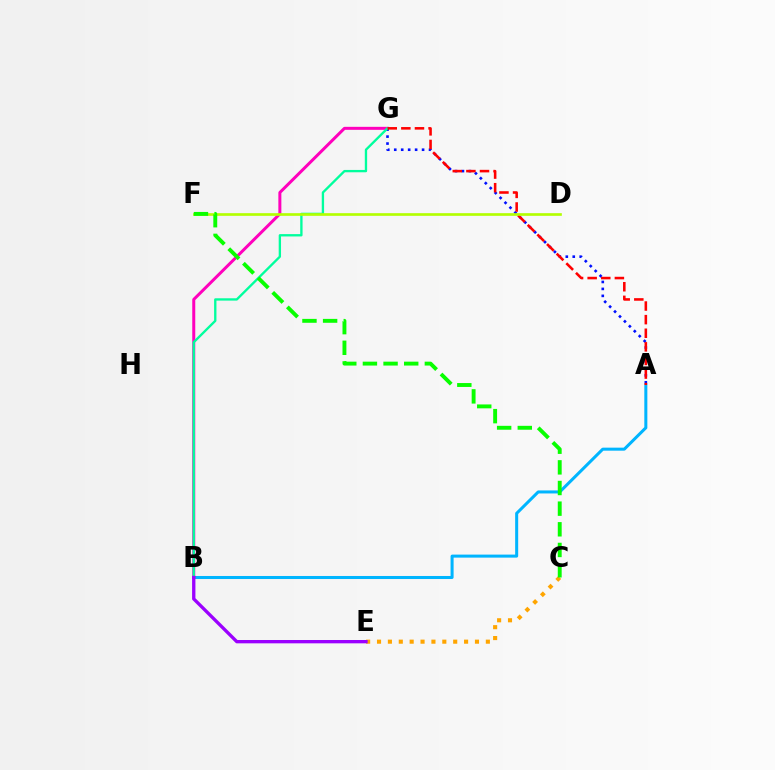{('A', 'B'): [{'color': '#00b5ff', 'line_style': 'solid', 'thickness': 2.18}], ('B', 'G'): [{'color': '#ff00bd', 'line_style': 'solid', 'thickness': 2.16}, {'color': '#00ff9d', 'line_style': 'solid', 'thickness': 1.68}], ('A', 'G'): [{'color': '#0010ff', 'line_style': 'dotted', 'thickness': 1.89}, {'color': '#ff0000', 'line_style': 'dashed', 'thickness': 1.85}], ('C', 'E'): [{'color': '#ffa500', 'line_style': 'dotted', 'thickness': 2.96}], ('D', 'F'): [{'color': '#b3ff00', 'line_style': 'solid', 'thickness': 1.92}], ('B', 'E'): [{'color': '#9b00ff', 'line_style': 'solid', 'thickness': 2.39}], ('C', 'F'): [{'color': '#08ff00', 'line_style': 'dashed', 'thickness': 2.8}]}